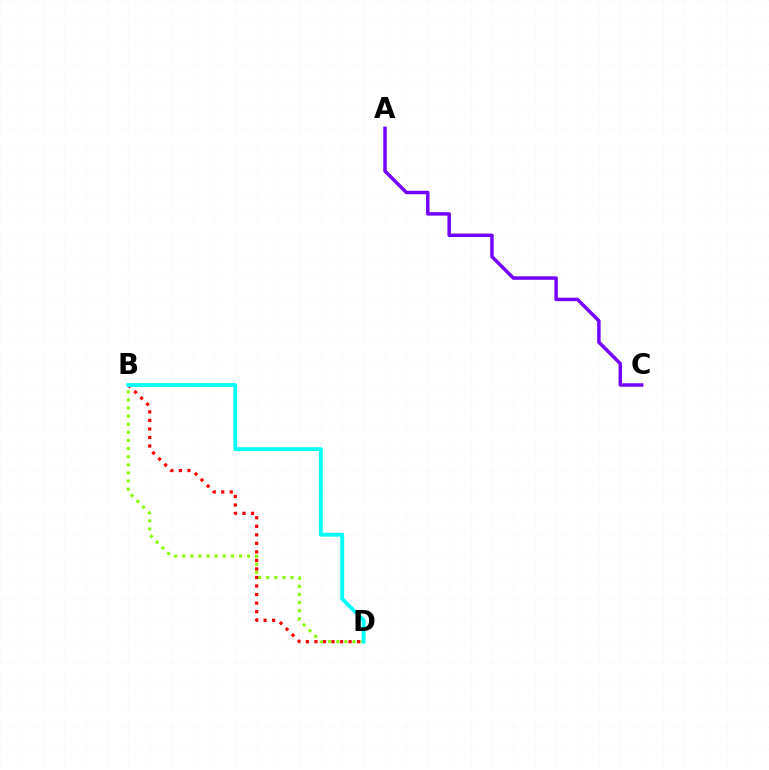{('A', 'C'): [{'color': '#7200ff', 'line_style': 'solid', 'thickness': 2.49}], ('B', 'D'): [{'color': '#84ff00', 'line_style': 'dotted', 'thickness': 2.2}, {'color': '#ff0000', 'line_style': 'dotted', 'thickness': 2.32}, {'color': '#00fff6', 'line_style': 'solid', 'thickness': 2.77}]}